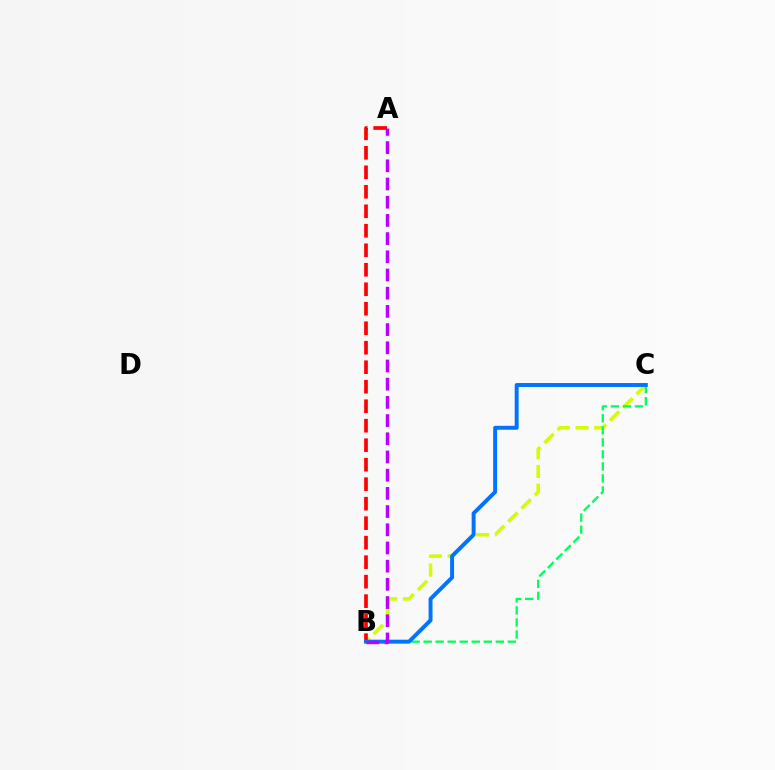{('B', 'C'): [{'color': '#d1ff00', 'line_style': 'dashed', 'thickness': 2.54}, {'color': '#00ff5c', 'line_style': 'dashed', 'thickness': 1.63}, {'color': '#0074ff', 'line_style': 'solid', 'thickness': 2.84}], ('A', 'B'): [{'color': '#ff0000', 'line_style': 'dashed', 'thickness': 2.65}, {'color': '#b900ff', 'line_style': 'dashed', 'thickness': 2.47}]}